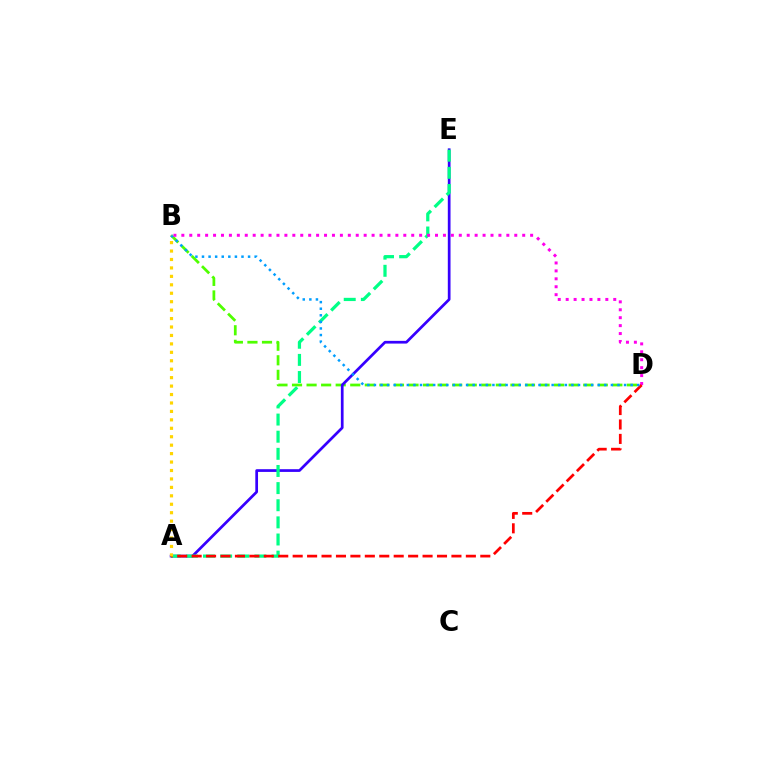{('B', 'D'): [{'color': '#4fff00', 'line_style': 'dashed', 'thickness': 1.98}, {'color': '#ff00ed', 'line_style': 'dotted', 'thickness': 2.15}, {'color': '#009eff', 'line_style': 'dotted', 'thickness': 1.79}], ('A', 'E'): [{'color': '#3700ff', 'line_style': 'solid', 'thickness': 1.96}, {'color': '#00ff86', 'line_style': 'dashed', 'thickness': 2.33}], ('A', 'D'): [{'color': '#ff0000', 'line_style': 'dashed', 'thickness': 1.96}], ('A', 'B'): [{'color': '#ffd500', 'line_style': 'dotted', 'thickness': 2.29}]}